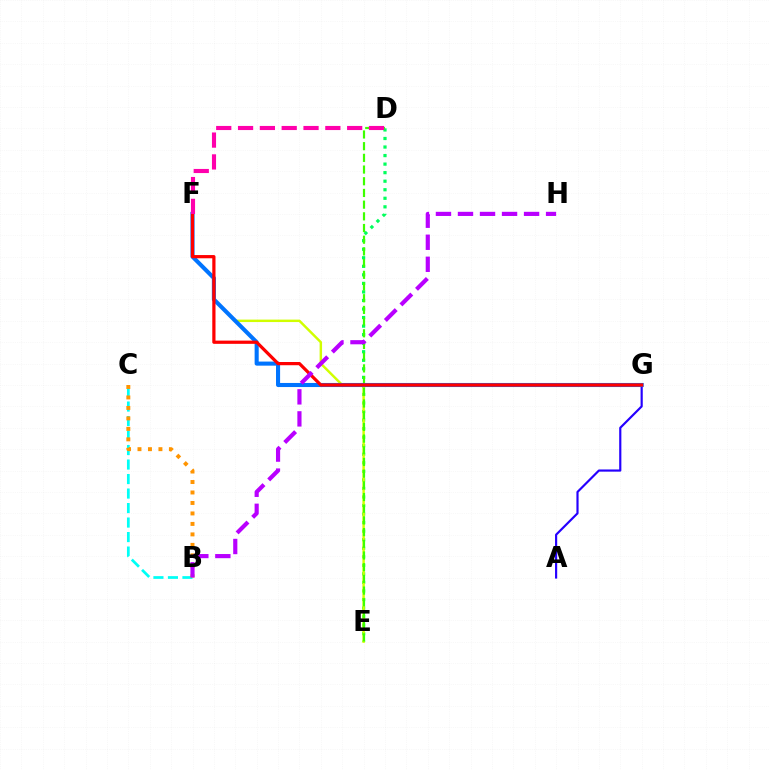{('D', 'E'): [{'color': '#00ff5c', 'line_style': 'dotted', 'thickness': 2.32}, {'color': '#3dff00', 'line_style': 'dashed', 'thickness': 1.59}], ('E', 'F'): [{'color': '#d1ff00', 'line_style': 'solid', 'thickness': 1.76}], ('A', 'G'): [{'color': '#2500ff', 'line_style': 'solid', 'thickness': 1.56}], ('B', 'C'): [{'color': '#00fff6', 'line_style': 'dashed', 'thickness': 1.97}, {'color': '#ff9400', 'line_style': 'dotted', 'thickness': 2.85}], ('F', 'G'): [{'color': '#0074ff', 'line_style': 'solid', 'thickness': 2.94}, {'color': '#ff0000', 'line_style': 'solid', 'thickness': 2.32}], ('D', 'F'): [{'color': '#ff00ac', 'line_style': 'dashed', 'thickness': 2.96}], ('B', 'H'): [{'color': '#b900ff', 'line_style': 'dashed', 'thickness': 2.99}]}